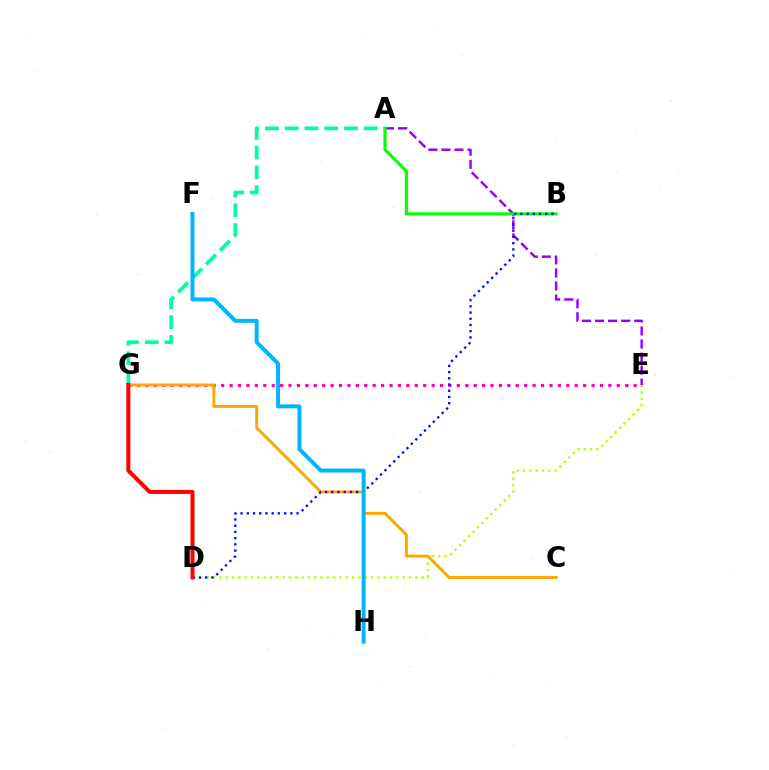{('E', 'G'): [{'color': '#ff00bd', 'line_style': 'dotted', 'thickness': 2.29}], ('D', 'E'): [{'color': '#b3ff00', 'line_style': 'dotted', 'thickness': 1.72}], ('A', 'G'): [{'color': '#00ff9d', 'line_style': 'dashed', 'thickness': 2.68}], ('C', 'G'): [{'color': '#ffa500', 'line_style': 'solid', 'thickness': 2.1}], ('A', 'E'): [{'color': '#9b00ff', 'line_style': 'dashed', 'thickness': 1.77}], ('A', 'B'): [{'color': '#08ff00', 'line_style': 'solid', 'thickness': 2.27}], ('B', 'D'): [{'color': '#0010ff', 'line_style': 'dotted', 'thickness': 1.69}], ('F', 'H'): [{'color': '#00b5ff', 'line_style': 'solid', 'thickness': 2.85}], ('D', 'G'): [{'color': '#ff0000', 'line_style': 'solid', 'thickness': 2.88}]}